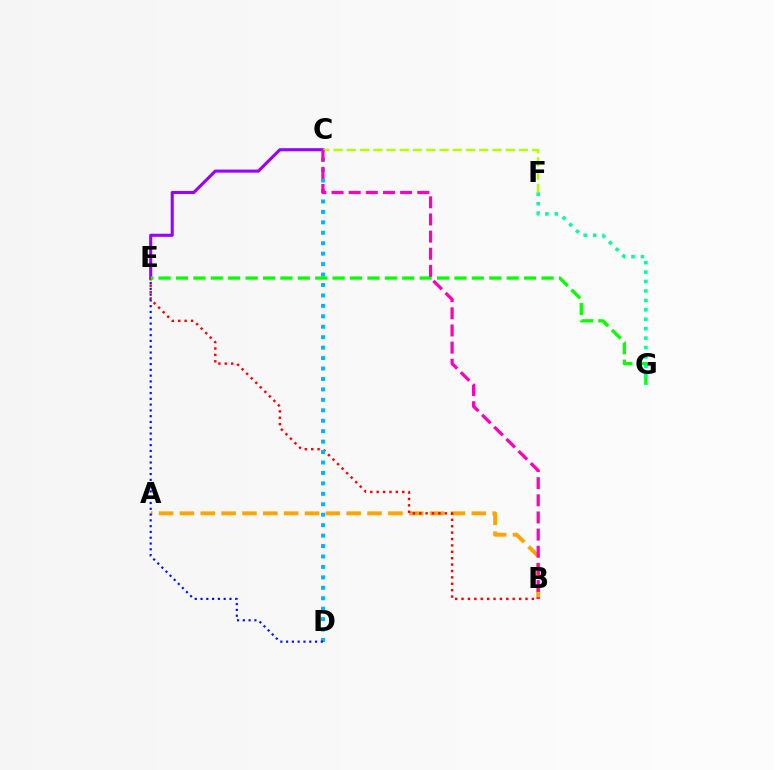{('A', 'B'): [{'color': '#ffa500', 'line_style': 'dashed', 'thickness': 2.83}], ('C', 'E'): [{'color': '#9b00ff', 'line_style': 'solid', 'thickness': 2.22}], ('B', 'E'): [{'color': '#ff0000', 'line_style': 'dotted', 'thickness': 1.74}], ('C', 'D'): [{'color': '#00b5ff', 'line_style': 'dotted', 'thickness': 2.84}], ('C', 'F'): [{'color': '#b3ff00', 'line_style': 'dashed', 'thickness': 1.8}], ('D', 'E'): [{'color': '#0010ff', 'line_style': 'dotted', 'thickness': 1.57}], ('E', 'G'): [{'color': '#08ff00', 'line_style': 'dashed', 'thickness': 2.36}], ('F', 'G'): [{'color': '#00ff9d', 'line_style': 'dotted', 'thickness': 2.56}], ('B', 'C'): [{'color': '#ff00bd', 'line_style': 'dashed', 'thickness': 2.33}]}